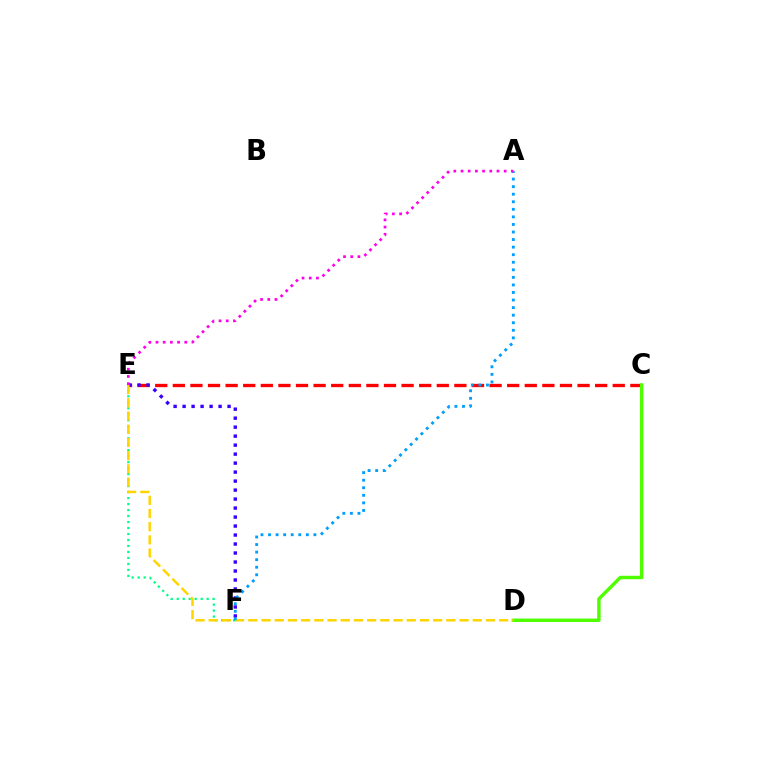{('C', 'E'): [{'color': '#ff0000', 'line_style': 'dashed', 'thickness': 2.39}], ('E', 'F'): [{'color': '#3700ff', 'line_style': 'dotted', 'thickness': 2.44}, {'color': '#00ff86', 'line_style': 'dotted', 'thickness': 1.63}], ('C', 'D'): [{'color': '#4fff00', 'line_style': 'solid', 'thickness': 2.46}], ('D', 'E'): [{'color': '#ffd500', 'line_style': 'dashed', 'thickness': 1.79}], ('A', 'F'): [{'color': '#009eff', 'line_style': 'dotted', 'thickness': 2.05}], ('A', 'E'): [{'color': '#ff00ed', 'line_style': 'dotted', 'thickness': 1.95}]}